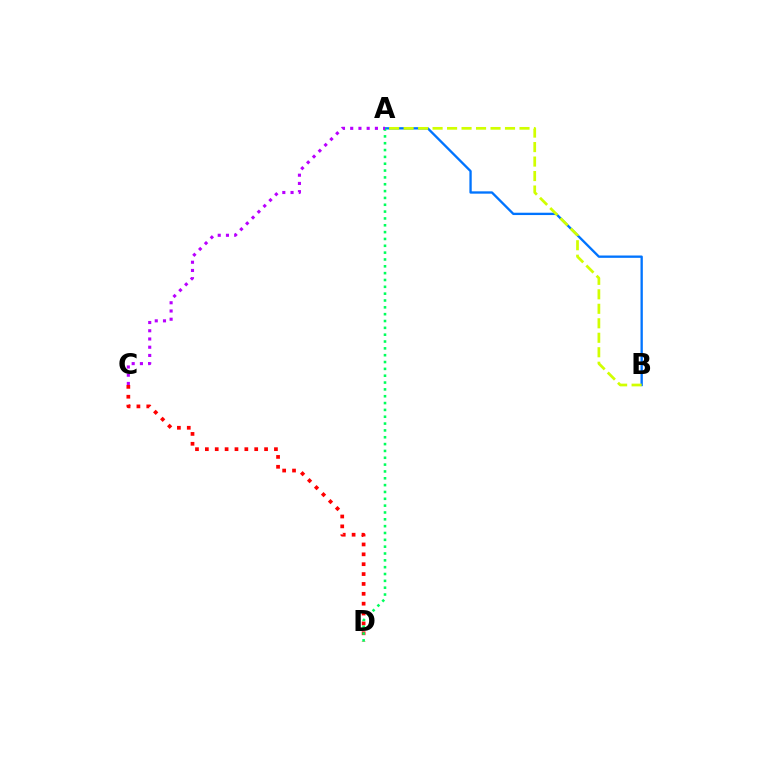{('A', 'B'): [{'color': '#0074ff', 'line_style': 'solid', 'thickness': 1.68}, {'color': '#d1ff00', 'line_style': 'dashed', 'thickness': 1.97}], ('C', 'D'): [{'color': '#ff0000', 'line_style': 'dotted', 'thickness': 2.68}], ('A', 'D'): [{'color': '#00ff5c', 'line_style': 'dotted', 'thickness': 1.86}], ('A', 'C'): [{'color': '#b900ff', 'line_style': 'dotted', 'thickness': 2.24}]}